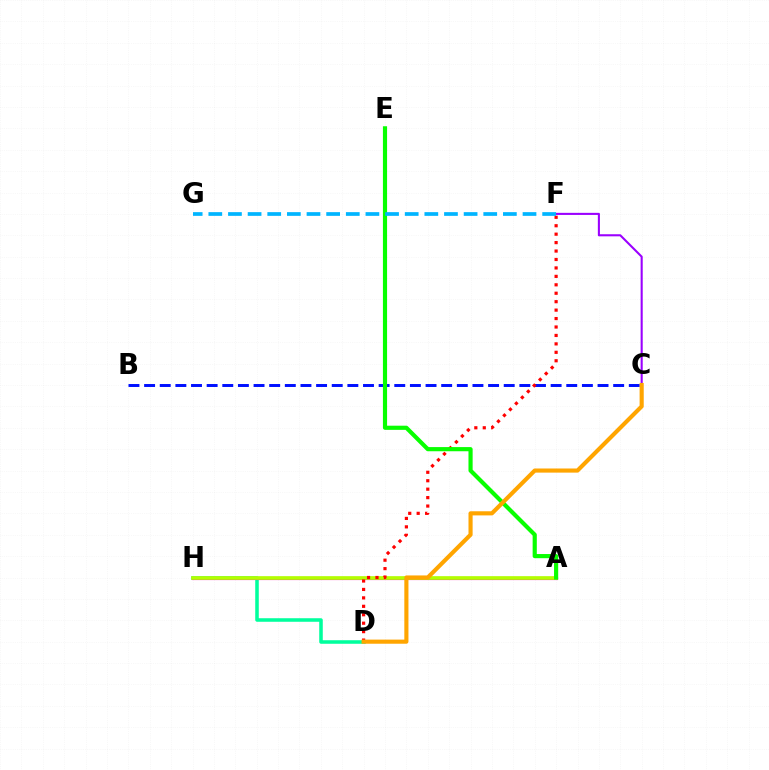{('B', 'C'): [{'color': '#0010ff', 'line_style': 'dashed', 'thickness': 2.12}], ('C', 'F'): [{'color': '#9b00ff', 'line_style': 'solid', 'thickness': 1.5}], ('D', 'H'): [{'color': '#00ff9d', 'line_style': 'solid', 'thickness': 2.55}], ('A', 'H'): [{'color': '#ff00bd', 'line_style': 'solid', 'thickness': 2.27}, {'color': '#b3ff00', 'line_style': 'solid', 'thickness': 2.63}], ('D', 'F'): [{'color': '#ff0000', 'line_style': 'dotted', 'thickness': 2.29}], ('A', 'E'): [{'color': '#08ff00', 'line_style': 'solid', 'thickness': 3.0}], ('F', 'G'): [{'color': '#00b5ff', 'line_style': 'dashed', 'thickness': 2.67}], ('C', 'D'): [{'color': '#ffa500', 'line_style': 'solid', 'thickness': 2.97}]}